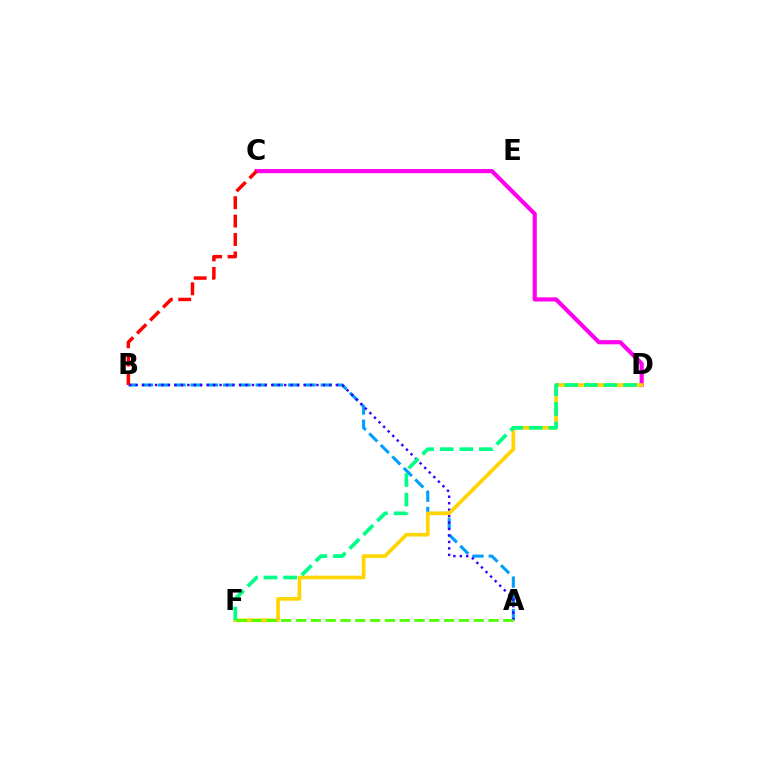{('A', 'B'): [{'color': '#009eff', 'line_style': 'dashed', 'thickness': 2.21}, {'color': '#3700ff', 'line_style': 'dotted', 'thickness': 1.75}], ('C', 'D'): [{'color': '#ff00ed', 'line_style': 'solid', 'thickness': 2.98}], ('D', 'F'): [{'color': '#ffd500', 'line_style': 'solid', 'thickness': 2.64}, {'color': '#00ff86', 'line_style': 'dashed', 'thickness': 2.66}], ('A', 'F'): [{'color': '#4fff00', 'line_style': 'dashed', 'thickness': 2.01}], ('B', 'C'): [{'color': '#ff0000', 'line_style': 'dashed', 'thickness': 2.5}]}